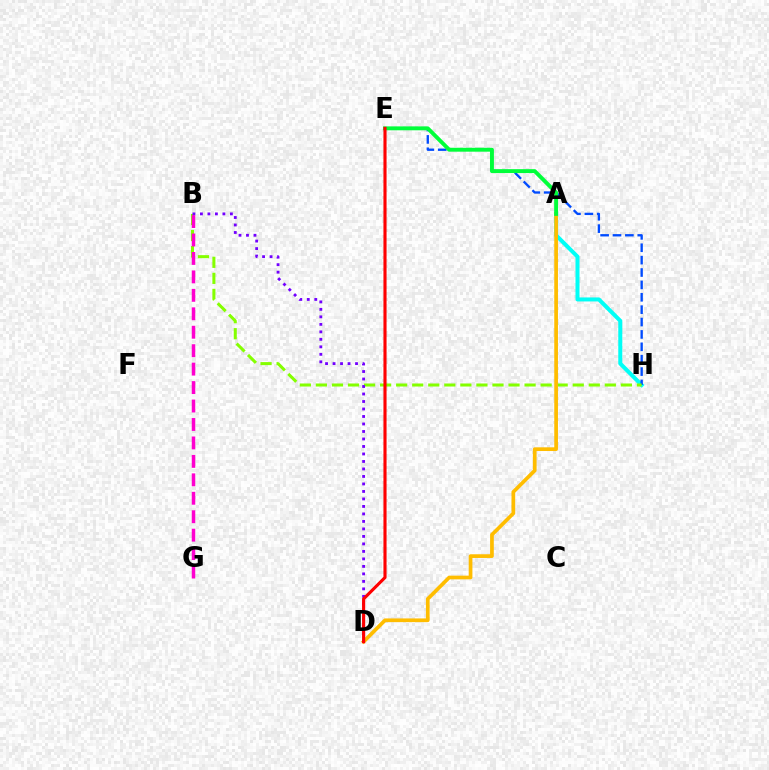{('A', 'H'): [{'color': '#00fff6', 'line_style': 'solid', 'thickness': 2.89}], ('E', 'H'): [{'color': '#004bff', 'line_style': 'dashed', 'thickness': 1.68}], ('B', 'H'): [{'color': '#84ff00', 'line_style': 'dashed', 'thickness': 2.18}], ('A', 'D'): [{'color': '#ffbd00', 'line_style': 'solid', 'thickness': 2.67}], ('A', 'E'): [{'color': '#00ff39', 'line_style': 'solid', 'thickness': 2.82}], ('B', 'D'): [{'color': '#7200ff', 'line_style': 'dotted', 'thickness': 2.04}], ('D', 'E'): [{'color': '#ff0000', 'line_style': 'solid', 'thickness': 2.24}], ('B', 'G'): [{'color': '#ff00cf', 'line_style': 'dashed', 'thickness': 2.51}]}